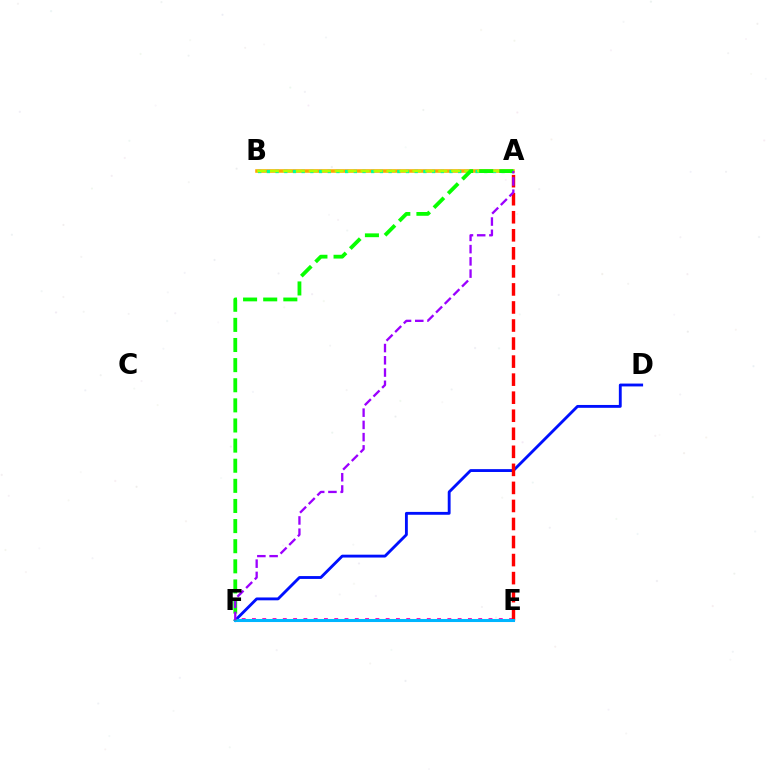{('E', 'F'): [{'color': '#ff00bd', 'line_style': 'dotted', 'thickness': 2.79}, {'color': '#00b5ff', 'line_style': 'solid', 'thickness': 2.2}], ('A', 'B'): [{'color': '#ffa500', 'line_style': 'solid', 'thickness': 2.55}, {'color': '#00ff9d', 'line_style': 'dotted', 'thickness': 2.36}, {'color': '#b3ff00', 'line_style': 'dashed', 'thickness': 1.76}], ('D', 'F'): [{'color': '#0010ff', 'line_style': 'solid', 'thickness': 2.06}], ('A', 'E'): [{'color': '#ff0000', 'line_style': 'dashed', 'thickness': 2.45}], ('A', 'F'): [{'color': '#08ff00', 'line_style': 'dashed', 'thickness': 2.73}, {'color': '#9b00ff', 'line_style': 'dashed', 'thickness': 1.66}]}